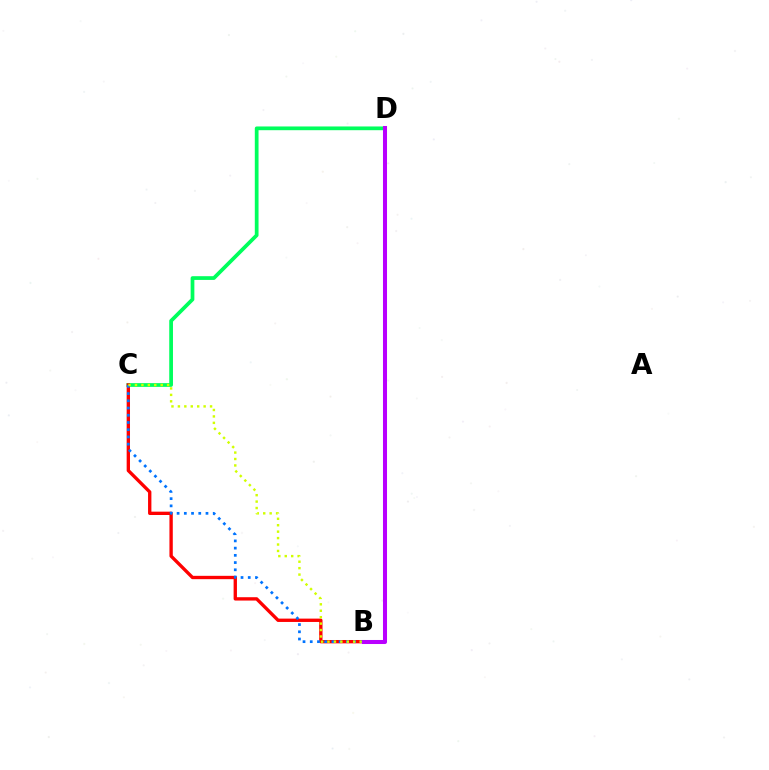{('C', 'D'): [{'color': '#00ff5c', 'line_style': 'solid', 'thickness': 2.69}], ('B', 'C'): [{'color': '#ff0000', 'line_style': 'solid', 'thickness': 2.41}, {'color': '#0074ff', 'line_style': 'dotted', 'thickness': 1.96}, {'color': '#d1ff00', 'line_style': 'dotted', 'thickness': 1.75}], ('B', 'D'): [{'color': '#b900ff', 'line_style': 'solid', 'thickness': 2.91}]}